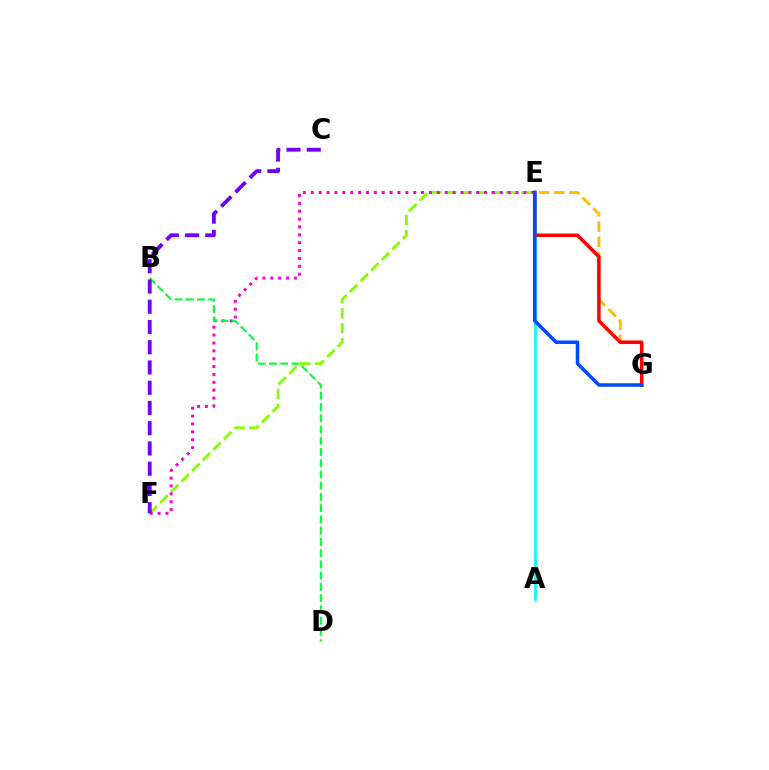{('E', 'F'): [{'color': '#84ff00', 'line_style': 'dashed', 'thickness': 2.04}, {'color': '#ff00cf', 'line_style': 'dotted', 'thickness': 2.14}], ('E', 'G'): [{'color': '#ffbd00', 'line_style': 'dashed', 'thickness': 2.08}, {'color': '#ff0000', 'line_style': 'solid', 'thickness': 2.52}, {'color': '#004bff', 'line_style': 'solid', 'thickness': 2.55}], ('A', 'E'): [{'color': '#00fff6', 'line_style': 'solid', 'thickness': 1.95}], ('B', 'D'): [{'color': '#00ff39', 'line_style': 'dashed', 'thickness': 1.53}], ('C', 'F'): [{'color': '#7200ff', 'line_style': 'dashed', 'thickness': 2.75}]}